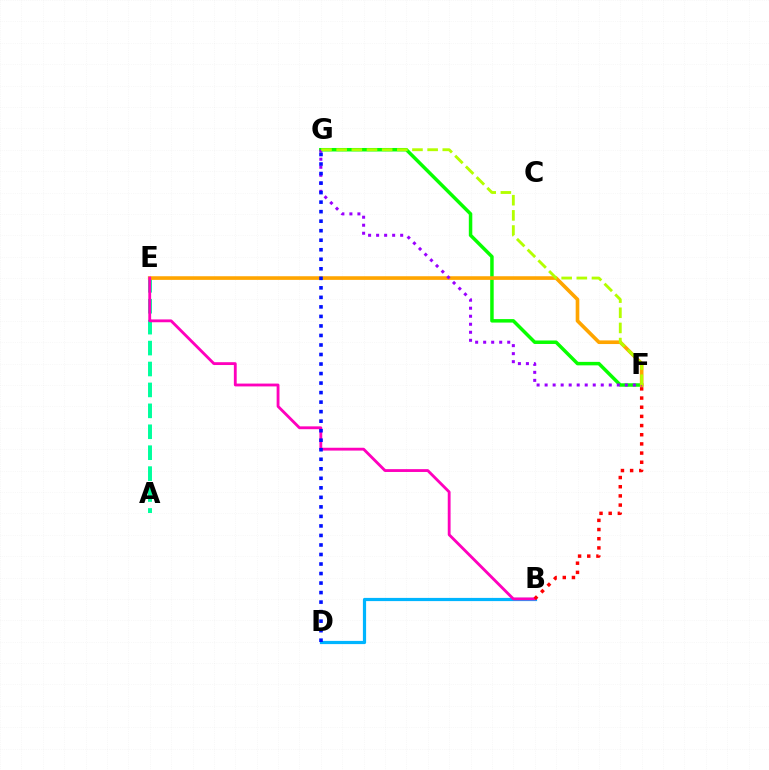{('A', 'E'): [{'color': '#00ff9d', 'line_style': 'dashed', 'thickness': 2.84}], ('B', 'D'): [{'color': '#00b5ff', 'line_style': 'solid', 'thickness': 2.3}], ('F', 'G'): [{'color': '#08ff00', 'line_style': 'solid', 'thickness': 2.51}, {'color': '#9b00ff', 'line_style': 'dotted', 'thickness': 2.18}, {'color': '#b3ff00', 'line_style': 'dashed', 'thickness': 2.06}], ('E', 'F'): [{'color': '#ffa500', 'line_style': 'solid', 'thickness': 2.62}], ('B', 'E'): [{'color': '#ff00bd', 'line_style': 'solid', 'thickness': 2.04}], ('D', 'G'): [{'color': '#0010ff', 'line_style': 'dotted', 'thickness': 2.59}], ('B', 'F'): [{'color': '#ff0000', 'line_style': 'dotted', 'thickness': 2.49}]}